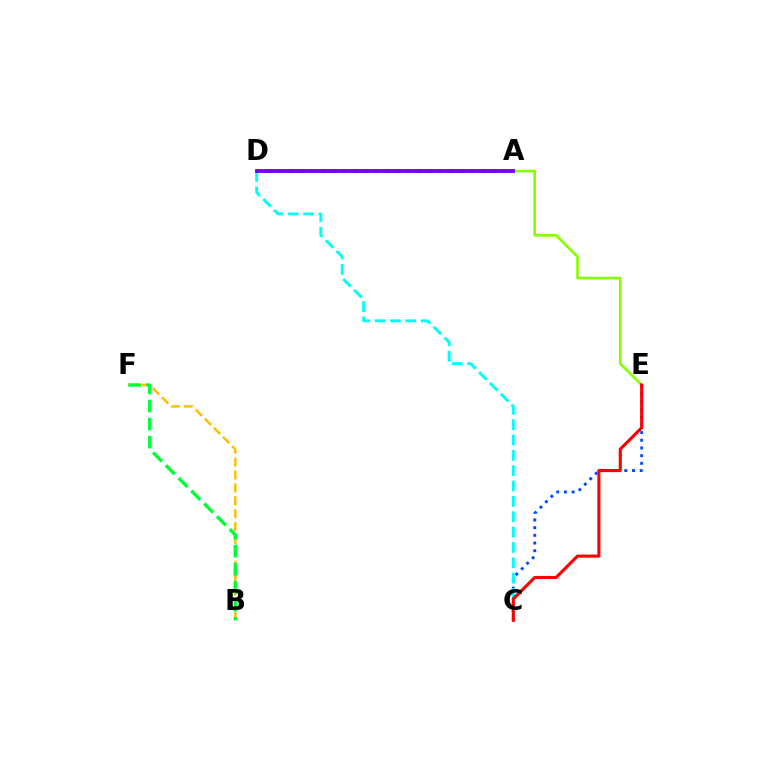{('C', 'E'): [{'color': '#004bff', 'line_style': 'dotted', 'thickness': 2.09}, {'color': '#ff0000', 'line_style': 'solid', 'thickness': 2.24}], ('C', 'D'): [{'color': '#00fff6', 'line_style': 'dashed', 'thickness': 2.08}], ('A', 'D'): [{'color': '#ff00cf', 'line_style': 'dotted', 'thickness': 2.9}, {'color': '#7200ff', 'line_style': 'solid', 'thickness': 2.77}], ('B', 'F'): [{'color': '#ffbd00', 'line_style': 'dashed', 'thickness': 1.75}, {'color': '#00ff39', 'line_style': 'dashed', 'thickness': 2.45}], ('A', 'E'): [{'color': '#84ff00', 'line_style': 'solid', 'thickness': 1.9}]}